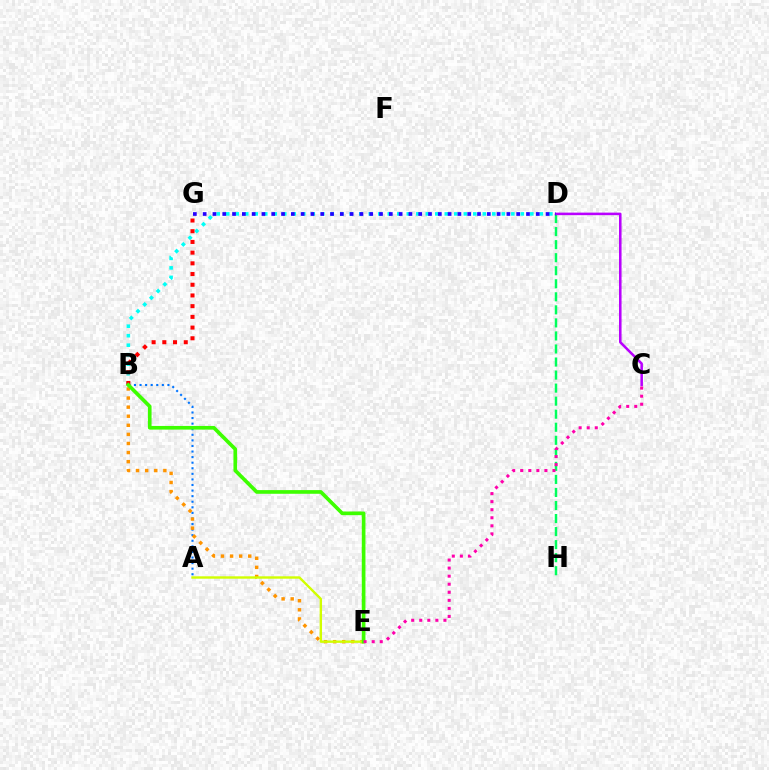{('B', 'D'): [{'color': '#00fff6', 'line_style': 'dotted', 'thickness': 2.58}], ('D', 'H'): [{'color': '#00ff5c', 'line_style': 'dashed', 'thickness': 1.77}], ('A', 'B'): [{'color': '#0074ff', 'line_style': 'dotted', 'thickness': 1.52}], ('B', 'G'): [{'color': '#ff0000', 'line_style': 'dotted', 'thickness': 2.91}], ('B', 'E'): [{'color': '#ff9400', 'line_style': 'dotted', 'thickness': 2.47}, {'color': '#3dff00', 'line_style': 'solid', 'thickness': 2.64}], ('C', 'D'): [{'color': '#b900ff', 'line_style': 'solid', 'thickness': 1.83}], ('D', 'G'): [{'color': '#2500ff', 'line_style': 'dotted', 'thickness': 2.66}], ('A', 'E'): [{'color': '#d1ff00', 'line_style': 'solid', 'thickness': 1.72}], ('C', 'E'): [{'color': '#ff00ac', 'line_style': 'dotted', 'thickness': 2.19}]}